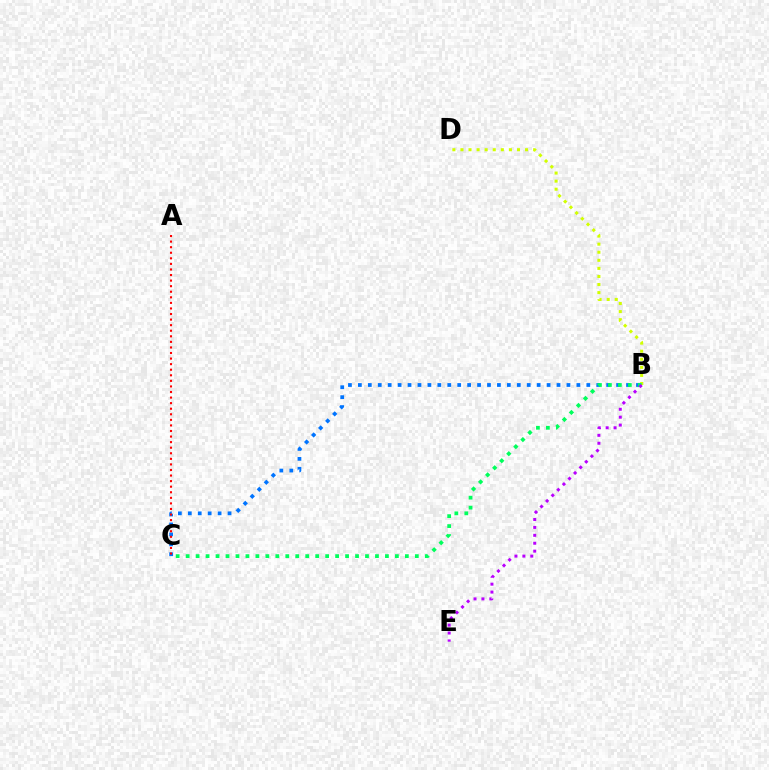{('B', 'D'): [{'color': '#d1ff00', 'line_style': 'dotted', 'thickness': 2.19}], ('B', 'C'): [{'color': '#0074ff', 'line_style': 'dotted', 'thickness': 2.7}, {'color': '#00ff5c', 'line_style': 'dotted', 'thickness': 2.71}], ('A', 'C'): [{'color': '#ff0000', 'line_style': 'dotted', 'thickness': 1.51}], ('B', 'E'): [{'color': '#b900ff', 'line_style': 'dotted', 'thickness': 2.15}]}